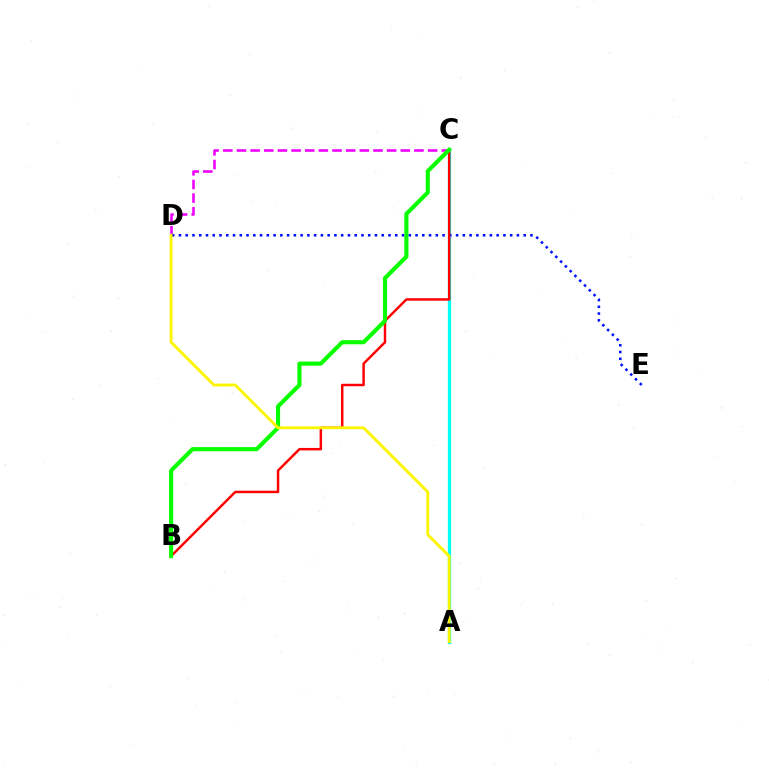{('A', 'C'): [{'color': '#00fff6', 'line_style': 'solid', 'thickness': 2.34}], ('C', 'D'): [{'color': '#ee00ff', 'line_style': 'dashed', 'thickness': 1.85}], ('D', 'E'): [{'color': '#0010ff', 'line_style': 'dotted', 'thickness': 1.84}], ('B', 'C'): [{'color': '#ff0000', 'line_style': 'solid', 'thickness': 1.77}, {'color': '#08ff00', 'line_style': 'solid', 'thickness': 2.95}], ('A', 'D'): [{'color': '#fcf500', 'line_style': 'solid', 'thickness': 2.05}]}